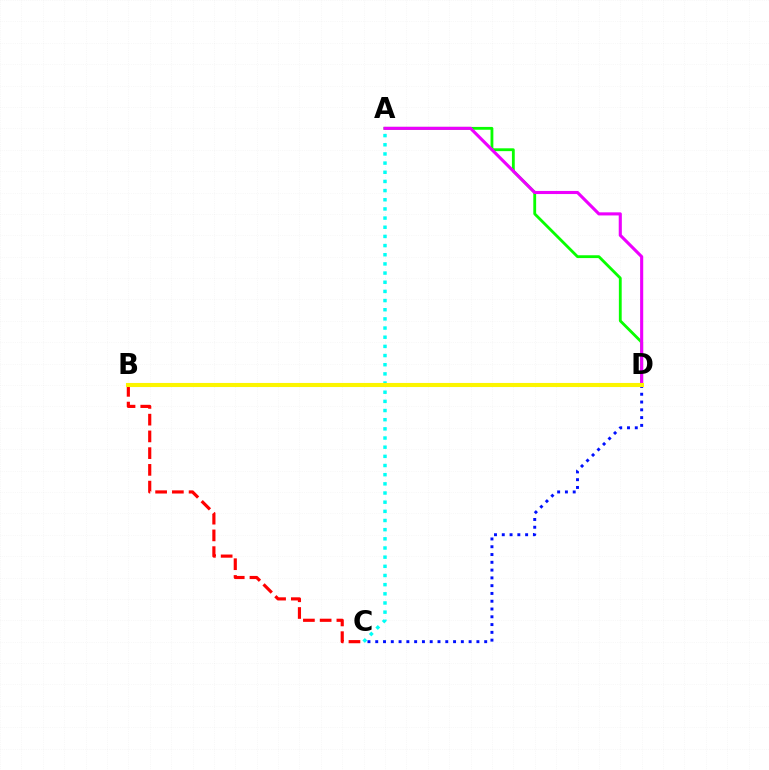{('C', 'D'): [{'color': '#0010ff', 'line_style': 'dotted', 'thickness': 2.11}], ('A', 'C'): [{'color': '#00fff6', 'line_style': 'dotted', 'thickness': 2.49}], ('A', 'D'): [{'color': '#08ff00', 'line_style': 'solid', 'thickness': 2.03}, {'color': '#ee00ff', 'line_style': 'solid', 'thickness': 2.24}], ('B', 'C'): [{'color': '#ff0000', 'line_style': 'dashed', 'thickness': 2.27}], ('B', 'D'): [{'color': '#fcf500', 'line_style': 'solid', 'thickness': 2.94}]}